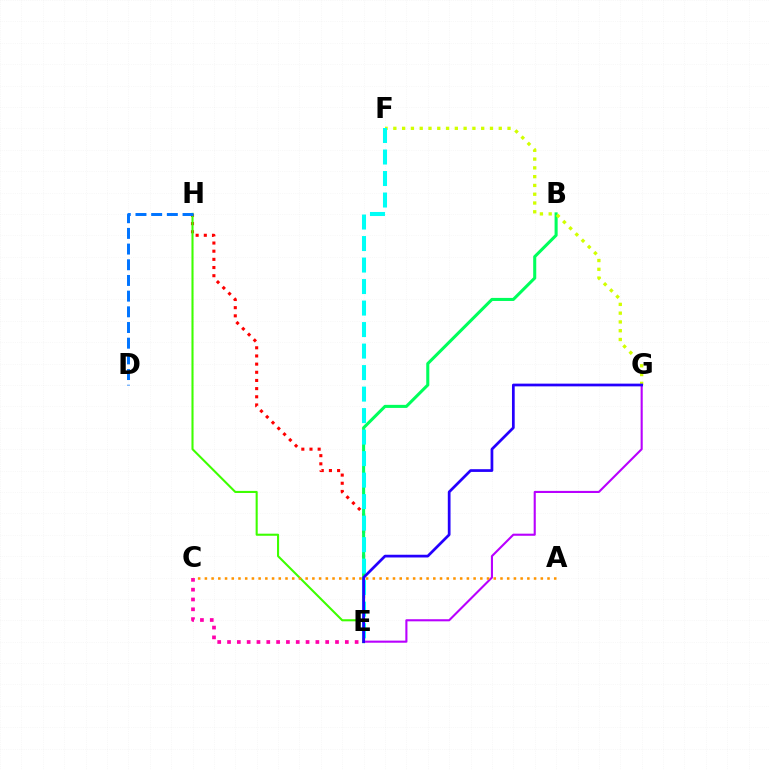{('E', 'H'): [{'color': '#ff0000', 'line_style': 'dotted', 'thickness': 2.22}, {'color': '#3dff00', 'line_style': 'solid', 'thickness': 1.5}], ('B', 'E'): [{'color': '#00ff5c', 'line_style': 'solid', 'thickness': 2.2}], ('C', 'E'): [{'color': '#ff00ac', 'line_style': 'dotted', 'thickness': 2.67}], ('D', 'H'): [{'color': '#0074ff', 'line_style': 'dashed', 'thickness': 2.13}], ('F', 'G'): [{'color': '#d1ff00', 'line_style': 'dotted', 'thickness': 2.39}], ('E', 'G'): [{'color': '#b900ff', 'line_style': 'solid', 'thickness': 1.51}, {'color': '#2500ff', 'line_style': 'solid', 'thickness': 1.96}], ('E', 'F'): [{'color': '#00fff6', 'line_style': 'dashed', 'thickness': 2.92}], ('A', 'C'): [{'color': '#ff9400', 'line_style': 'dotted', 'thickness': 1.83}]}